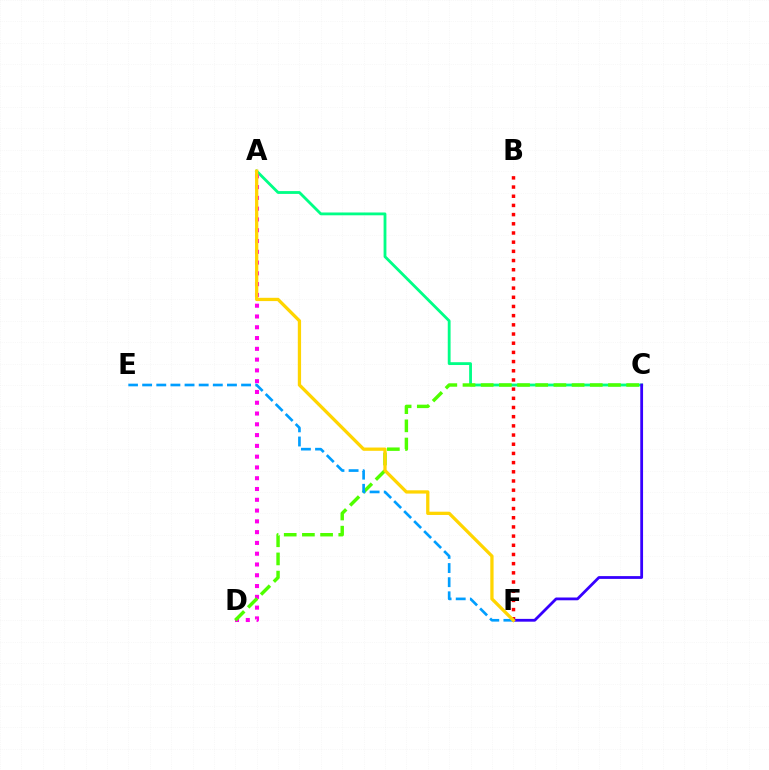{('B', 'F'): [{'color': '#ff0000', 'line_style': 'dotted', 'thickness': 2.5}], ('A', 'C'): [{'color': '#00ff86', 'line_style': 'solid', 'thickness': 2.03}], ('A', 'D'): [{'color': '#ff00ed', 'line_style': 'dotted', 'thickness': 2.93}], ('C', 'F'): [{'color': '#3700ff', 'line_style': 'solid', 'thickness': 2.01}], ('C', 'D'): [{'color': '#4fff00', 'line_style': 'dashed', 'thickness': 2.47}], ('E', 'F'): [{'color': '#009eff', 'line_style': 'dashed', 'thickness': 1.92}], ('A', 'F'): [{'color': '#ffd500', 'line_style': 'solid', 'thickness': 2.36}]}